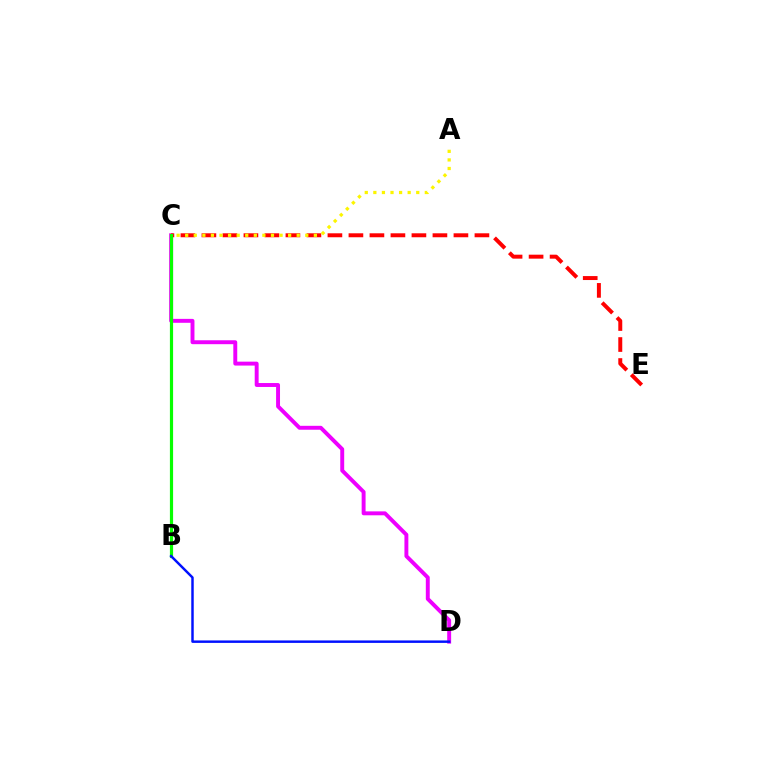{('B', 'C'): [{'color': '#00fff6', 'line_style': 'dotted', 'thickness': 1.8}, {'color': '#08ff00', 'line_style': 'solid', 'thickness': 2.29}], ('C', 'D'): [{'color': '#ee00ff', 'line_style': 'solid', 'thickness': 2.82}], ('C', 'E'): [{'color': '#ff0000', 'line_style': 'dashed', 'thickness': 2.85}], ('B', 'D'): [{'color': '#0010ff', 'line_style': 'solid', 'thickness': 1.77}], ('A', 'C'): [{'color': '#fcf500', 'line_style': 'dotted', 'thickness': 2.33}]}